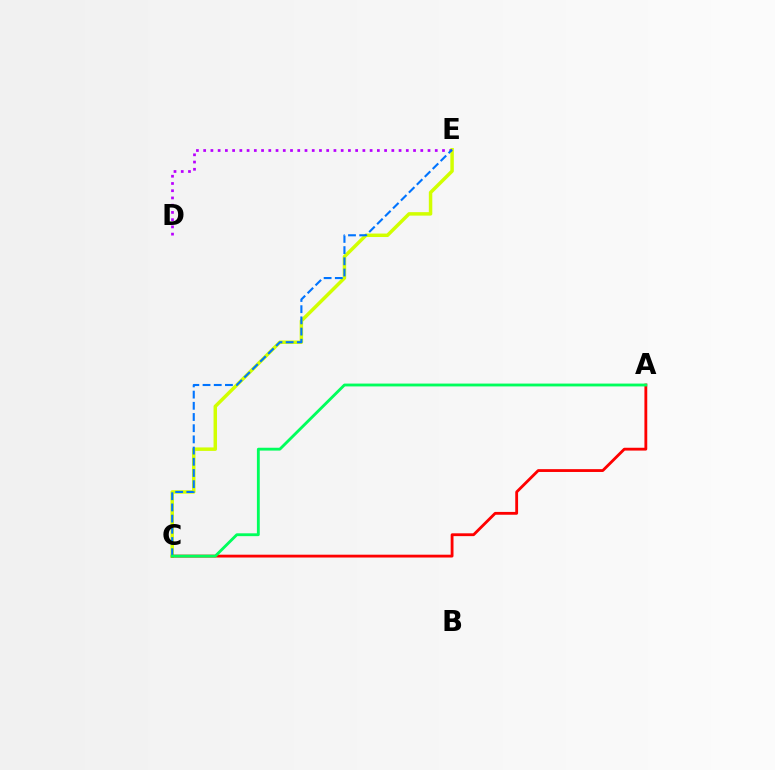{('C', 'E'): [{'color': '#d1ff00', 'line_style': 'solid', 'thickness': 2.5}, {'color': '#0074ff', 'line_style': 'dashed', 'thickness': 1.52}], ('A', 'C'): [{'color': '#ff0000', 'line_style': 'solid', 'thickness': 2.03}, {'color': '#00ff5c', 'line_style': 'solid', 'thickness': 2.05}], ('D', 'E'): [{'color': '#b900ff', 'line_style': 'dotted', 'thickness': 1.97}]}